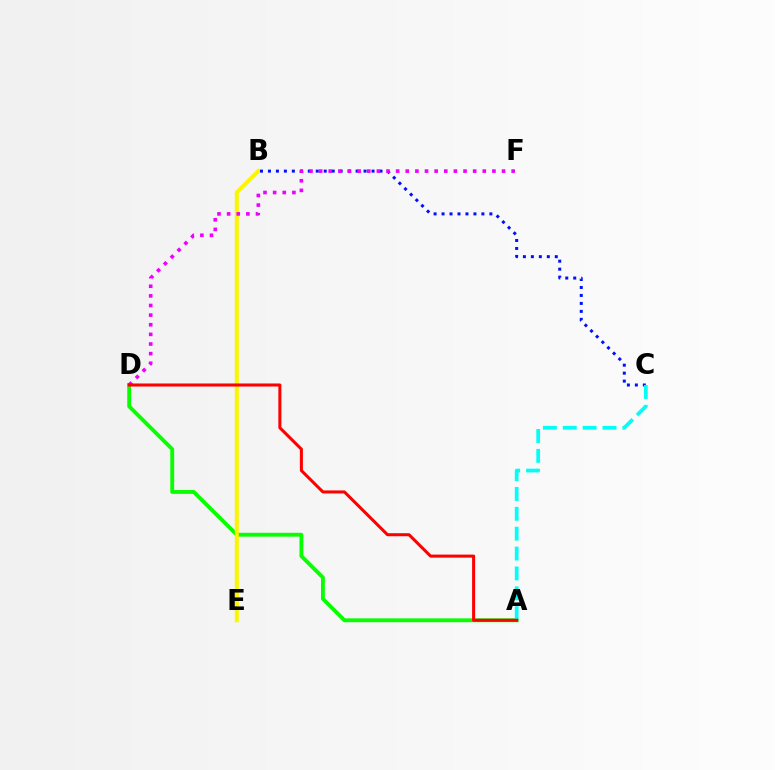{('A', 'D'): [{'color': '#08ff00', 'line_style': 'solid', 'thickness': 2.78}, {'color': '#ff0000', 'line_style': 'solid', 'thickness': 2.19}], ('B', 'E'): [{'color': '#fcf500', 'line_style': 'solid', 'thickness': 2.9}], ('B', 'C'): [{'color': '#0010ff', 'line_style': 'dotted', 'thickness': 2.17}], ('A', 'C'): [{'color': '#00fff6', 'line_style': 'dashed', 'thickness': 2.7}], ('D', 'F'): [{'color': '#ee00ff', 'line_style': 'dotted', 'thickness': 2.62}]}